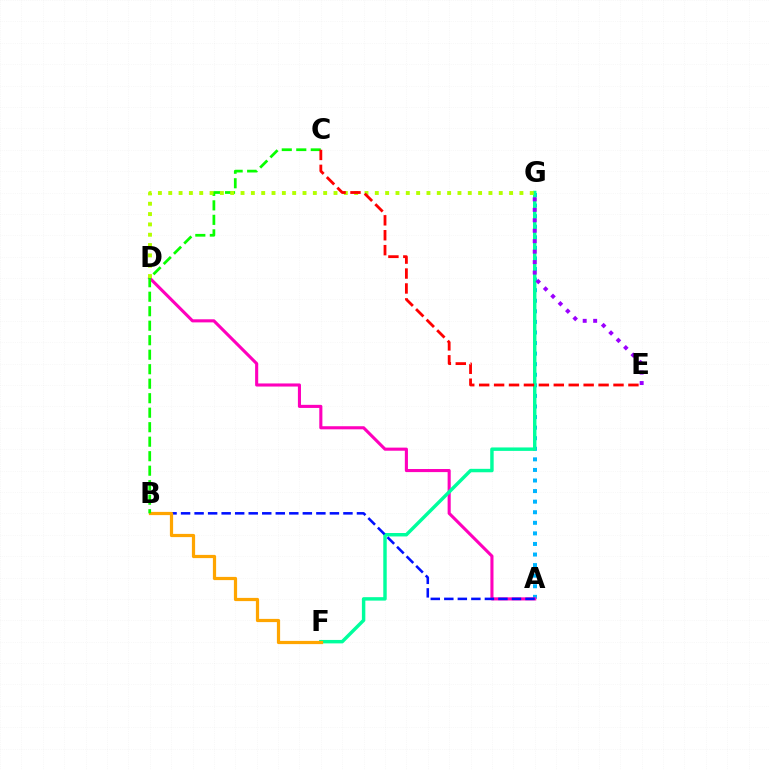{('A', 'G'): [{'color': '#00b5ff', 'line_style': 'dotted', 'thickness': 2.87}], ('A', 'D'): [{'color': '#ff00bd', 'line_style': 'solid', 'thickness': 2.23}], ('F', 'G'): [{'color': '#00ff9d', 'line_style': 'solid', 'thickness': 2.48}], ('A', 'B'): [{'color': '#0010ff', 'line_style': 'dashed', 'thickness': 1.84}], ('B', 'F'): [{'color': '#ffa500', 'line_style': 'solid', 'thickness': 2.32}], ('E', 'G'): [{'color': '#9b00ff', 'line_style': 'dotted', 'thickness': 2.84}], ('B', 'C'): [{'color': '#08ff00', 'line_style': 'dashed', 'thickness': 1.97}], ('D', 'G'): [{'color': '#b3ff00', 'line_style': 'dotted', 'thickness': 2.81}], ('C', 'E'): [{'color': '#ff0000', 'line_style': 'dashed', 'thickness': 2.03}]}